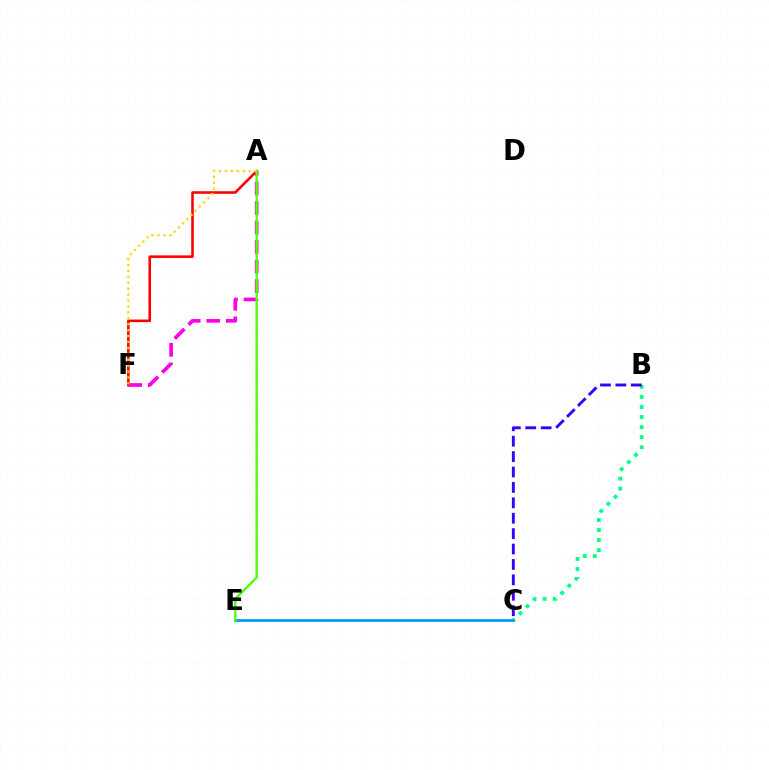{('A', 'F'): [{'color': '#ff00ed', 'line_style': 'dashed', 'thickness': 2.65}, {'color': '#ff0000', 'line_style': 'solid', 'thickness': 1.86}, {'color': '#ffd500', 'line_style': 'dotted', 'thickness': 1.61}], ('B', 'C'): [{'color': '#00ff86', 'line_style': 'dotted', 'thickness': 2.73}, {'color': '#3700ff', 'line_style': 'dashed', 'thickness': 2.09}], ('C', 'E'): [{'color': '#009eff', 'line_style': 'solid', 'thickness': 2.03}], ('A', 'E'): [{'color': '#4fff00', 'line_style': 'solid', 'thickness': 1.68}]}